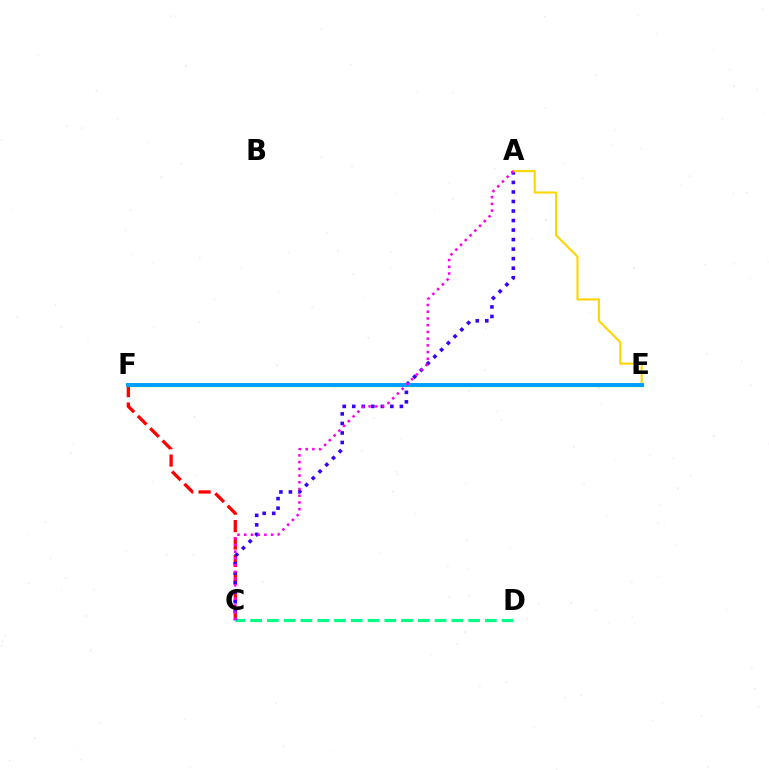{('C', 'F'): [{'color': '#ff0000', 'line_style': 'dashed', 'thickness': 2.37}], ('C', 'D'): [{'color': '#00ff86', 'line_style': 'dashed', 'thickness': 2.28}], ('E', 'F'): [{'color': '#4fff00', 'line_style': 'solid', 'thickness': 2.35}, {'color': '#009eff', 'line_style': 'solid', 'thickness': 2.8}], ('A', 'C'): [{'color': '#3700ff', 'line_style': 'dotted', 'thickness': 2.59}, {'color': '#ff00ed', 'line_style': 'dotted', 'thickness': 1.83}], ('A', 'E'): [{'color': '#ffd500', 'line_style': 'solid', 'thickness': 1.51}]}